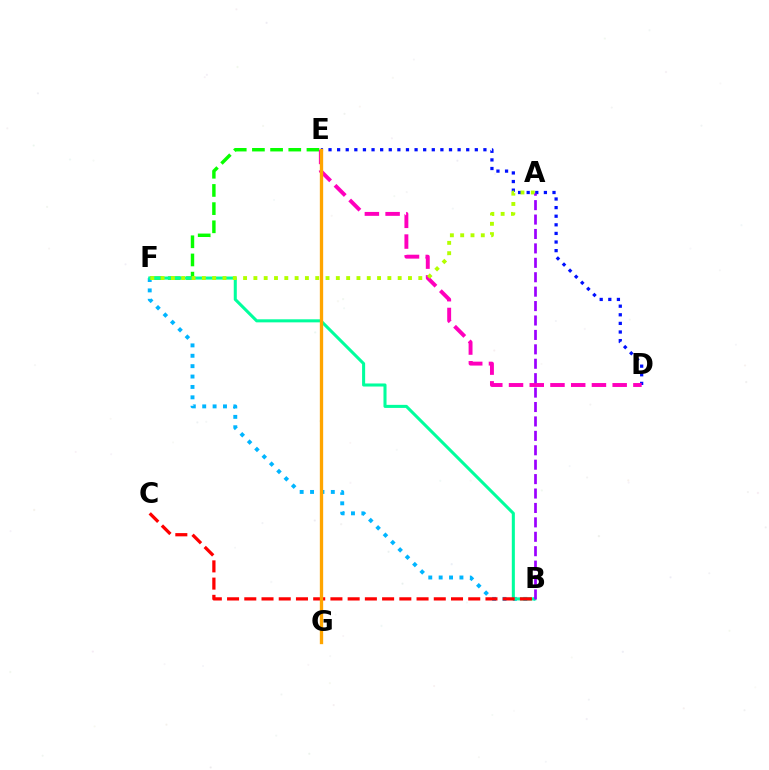{('B', 'F'): [{'color': '#00b5ff', 'line_style': 'dotted', 'thickness': 2.82}, {'color': '#00ff9d', 'line_style': 'solid', 'thickness': 2.2}], ('D', 'E'): [{'color': '#0010ff', 'line_style': 'dotted', 'thickness': 2.34}, {'color': '#ff00bd', 'line_style': 'dashed', 'thickness': 2.82}], ('E', 'F'): [{'color': '#08ff00', 'line_style': 'dashed', 'thickness': 2.47}], ('B', 'C'): [{'color': '#ff0000', 'line_style': 'dashed', 'thickness': 2.34}], ('A', 'F'): [{'color': '#b3ff00', 'line_style': 'dotted', 'thickness': 2.8}], ('E', 'G'): [{'color': '#ffa500', 'line_style': 'solid', 'thickness': 2.4}], ('A', 'B'): [{'color': '#9b00ff', 'line_style': 'dashed', 'thickness': 1.96}]}